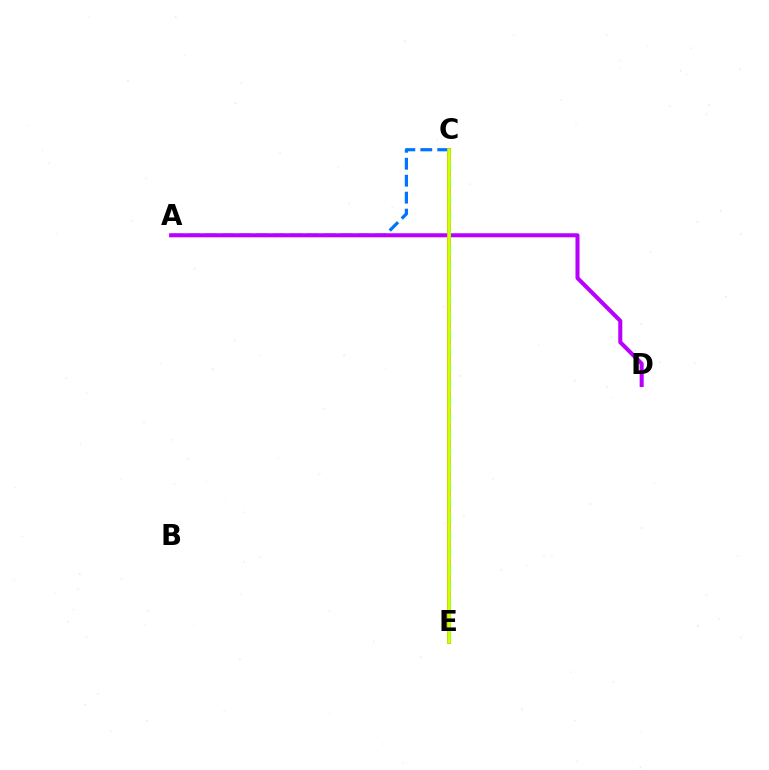{('C', 'E'): [{'color': '#ff0000', 'line_style': 'solid', 'thickness': 2.55}, {'color': '#00ff5c', 'line_style': 'dashed', 'thickness': 2.28}, {'color': '#d1ff00', 'line_style': 'solid', 'thickness': 2.55}], ('A', 'C'): [{'color': '#0074ff', 'line_style': 'dashed', 'thickness': 2.3}], ('A', 'D'): [{'color': '#b900ff', 'line_style': 'solid', 'thickness': 2.91}]}